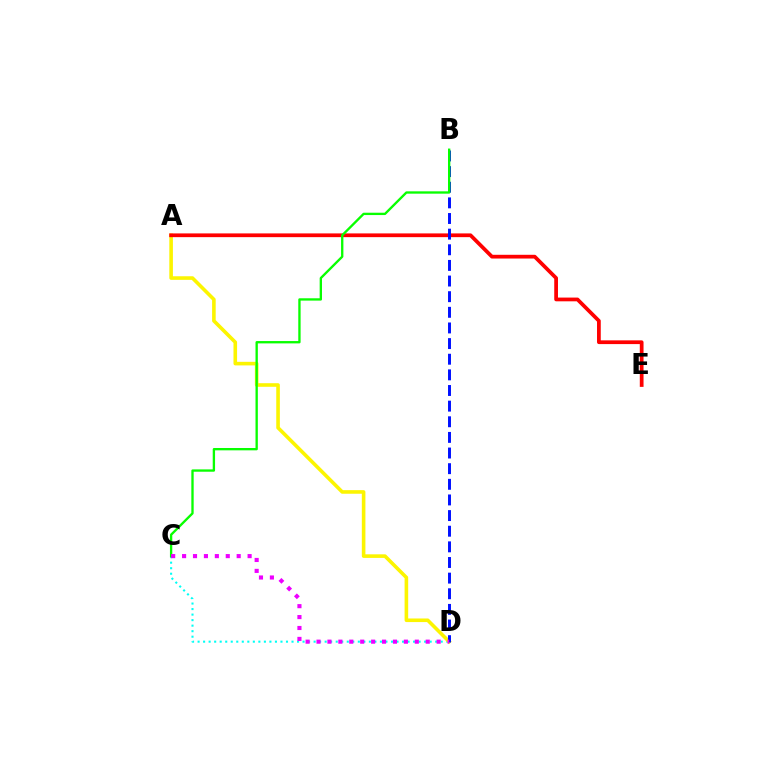{('C', 'D'): [{'color': '#00fff6', 'line_style': 'dotted', 'thickness': 1.5}, {'color': '#ee00ff', 'line_style': 'dotted', 'thickness': 2.97}], ('A', 'D'): [{'color': '#fcf500', 'line_style': 'solid', 'thickness': 2.59}], ('A', 'E'): [{'color': '#ff0000', 'line_style': 'solid', 'thickness': 2.7}], ('B', 'D'): [{'color': '#0010ff', 'line_style': 'dashed', 'thickness': 2.12}], ('B', 'C'): [{'color': '#08ff00', 'line_style': 'solid', 'thickness': 1.68}]}